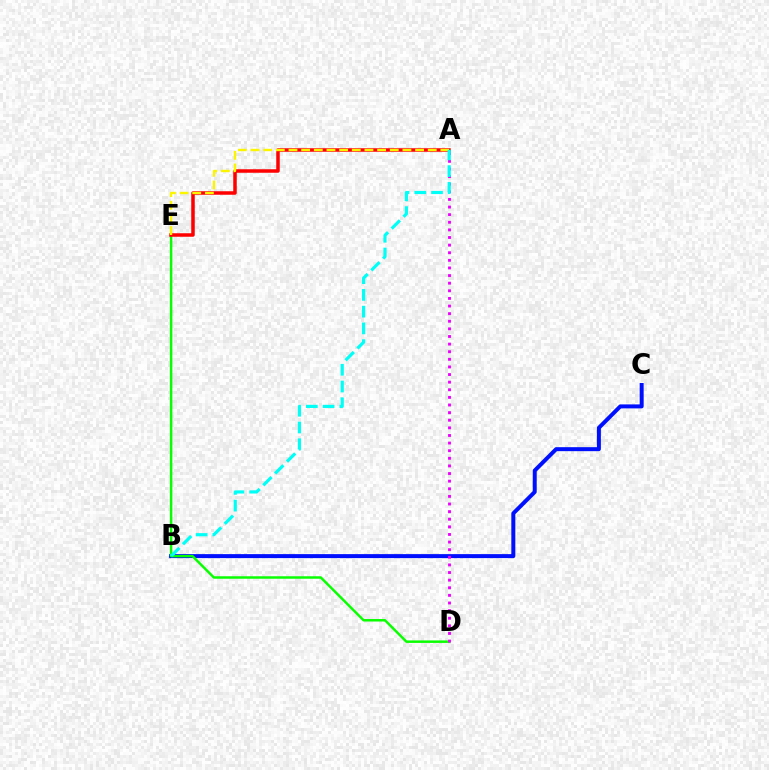{('B', 'C'): [{'color': '#0010ff', 'line_style': 'solid', 'thickness': 2.87}], ('D', 'E'): [{'color': '#08ff00', 'line_style': 'solid', 'thickness': 1.78}], ('A', 'D'): [{'color': '#ee00ff', 'line_style': 'dotted', 'thickness': 2.07}], ('A', 'E'): [{'color': '#ff0000', 'line_style': 'solid', 'thickness': 2.52}, {'color': '#fcf500', 'line_style': 'dashed', 'thickness': 1.72}], ('A', 'B'): [{'color': '#00fff6', 'line_style': 'dashed', 'thickness': 2.28}]}